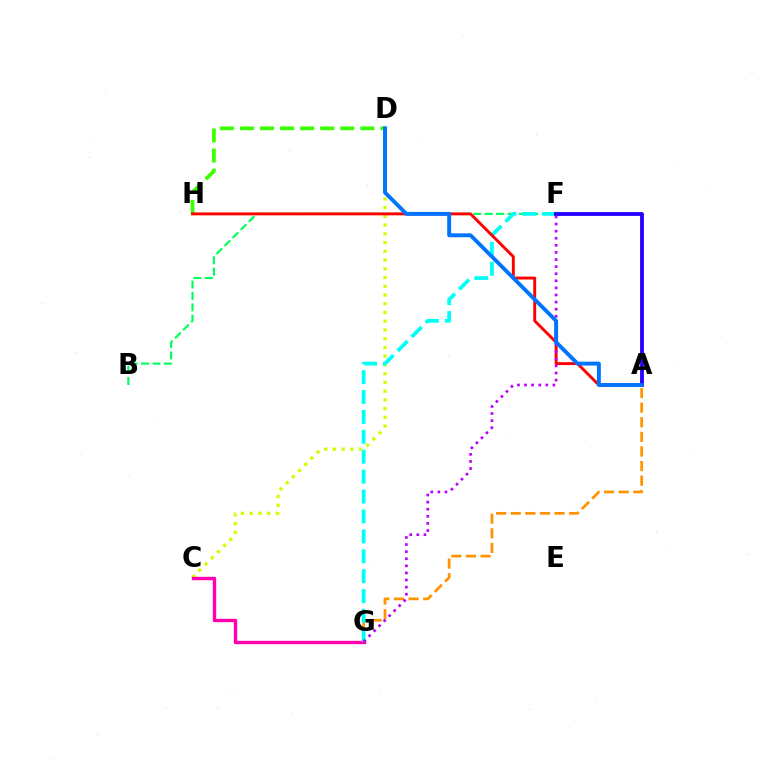{('C', 'D'): [{'color': '#d1ff00', 'line_style': 'dotted', 'thickness': 2.37}], ('B', 'F'): [{'color': '#00ff5c', 'line_style': 'dashed', 'thickness': 1.55}], ('A', 'G'): [{'color': '#ff9400', 'line_style': 'dashed', 'thickness': 1.98}], ('C', 'G'): [{'color': '#ff00ac', 'line_style': 'solid', 'thickness': 2.44}], ('D', 'H'): [{'color': '#3dff00', 'line_style': 'dashed', 'thickness': 2.73}], ('F', 'G'): [{'color': '#00fff6', 'line_style': 'dashed', 'thickness': 2.7}, {'color': '#b900ff', 'line_style': 'dotted', 'thickness': 1.93}], ('A', 'H'): [{'color': '#ff0000', 'line_style': 'solid', 'thickness': 2.09}], ('A', 'F'): [{'color': '#2500ff', 'line_style': 'solid', 'thickness': 2.75}], ('A', 'D'): [{'color': '#0074ff', 'line_style': 'solid', 'thickness': 2.81}]}